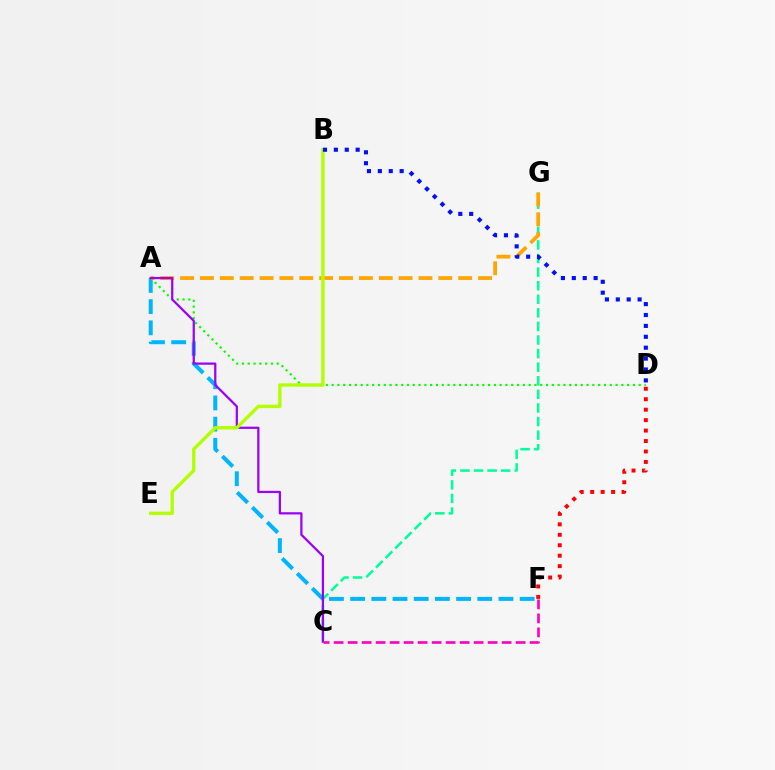{('C', 'G'): [{'color': '#00ff9d', 'line_style': 'dashed', 'thickness': 1.85}], ('A', 'F'): [{'color': '#00b5ff', 'line_style': 'dashed', 'thickness': 2.88}], ('A', 'G'): [{'color': '#ffa500', 'line_style': 'dashed', 'thickness': 2.7}], ('A', 'D'): [{'color': '#08ff00', 'line_style': 'dotted', 'thickness': 1.57}], ('A', 'C'): [{'color': '#9b00ff', 'line_style': 'solid', 'thickness': 1.61}], ('D', 'F'): [{'color': '#ff0000', 'line_style': 'dotted', 'thickness': 2.84}], ('B', 'E'): [{'color': '#b3ff00', 'line_style': 'solid', 'thickness': 2.43}], ('C', 'F'): [{'color': '#ff00bd', 'line_style': 'dashed', 'thickness': 1.9}], ('B', 'D'): [{'color': '#0010ff', 'line_style': 'dotted', 'thickness': 2.96}]}